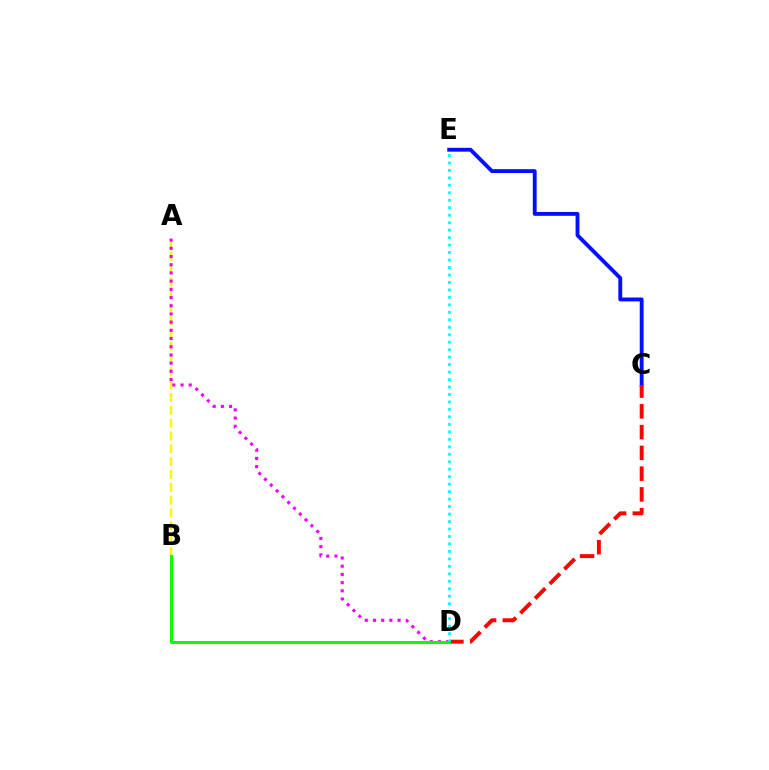{('A', 'B'): [{'color': '#fcf500', 'line_style': 'dashed', 'thickness': 1.74}], ('C', 'E'): [{'color': '#0010ff', 'line_style': 'solid', 'thickness': 2.77}], ('A', 'D'): [{'color': '#ee00ff', 'line_style': 'dotted', 'thickness': 2.23}], ('C', 'D'): [{'color': '#ff0000', 'line_style': 'dashed', 'thickness': 2.82}], ('D', 'E'): [{'color': '#00fff6', 'line_style': 'dotted', 'thickness': 2.03}], ('B', 'D'): [{'color': '#08ff00', 'line_style': 'solid', 'thickness': 2.14}]}